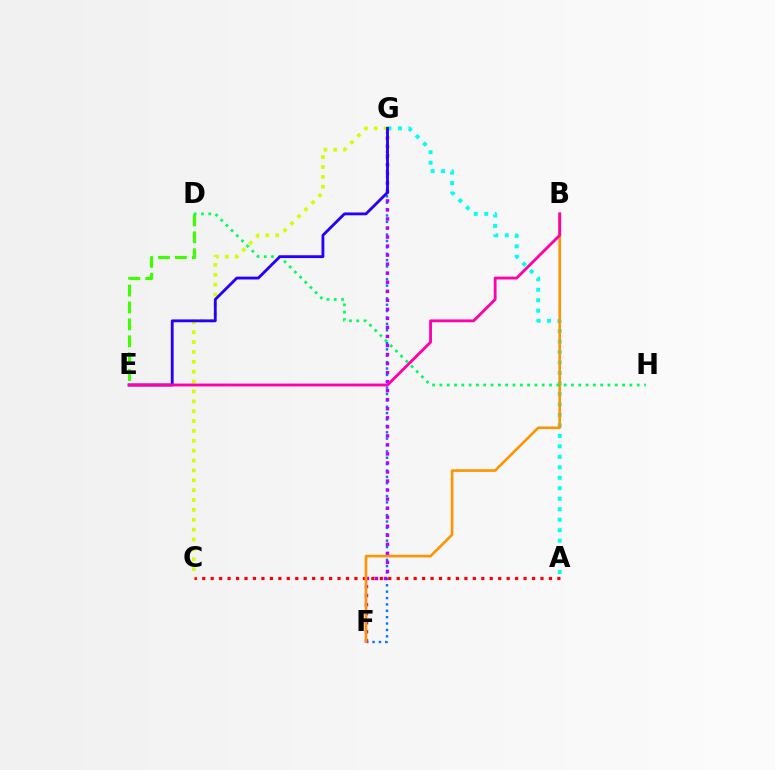{('F', 'G'): [{'color': '#0074ff', 'line_style': 'dotted', 'thickness': 1.73}, {'color': '#b900ff', 'line_style': 'dotted', 'thickness': 2.46}], ('A', 'C'): [{'color': '#ff0000', 'line_style': 'dotted', 'thickness': 2.3}], ('C', 'G'): [{'color': '#d1ff00', 'line_style': 'dotted', 'thickness': 2.68}], ('A', 'G'): [{'color': '#00fff6', 'line_style': 'dotted', 'thickness': 2.85}], ('B', 'F'): [{'color': '#ff9400', 'line_style': 'solid', 'thickness': 1.89}], ('D', 'E'): [{'color': '#3dff00', 'line_style': 'dashed', 'thickness': 2.3}], ('D', 'H'): [{'color': '#00ff5c', 'line_style': 'dotted', 'thickness': 1.99}], ('E', 'G'): [{'color': '#2500ff', 'line_style': 'solid', 'thickness': 2.04}], ('B', 'E'): [{'color': '#ff00ac', 'line_style': 'solid', 'thickness': 2.05}]}